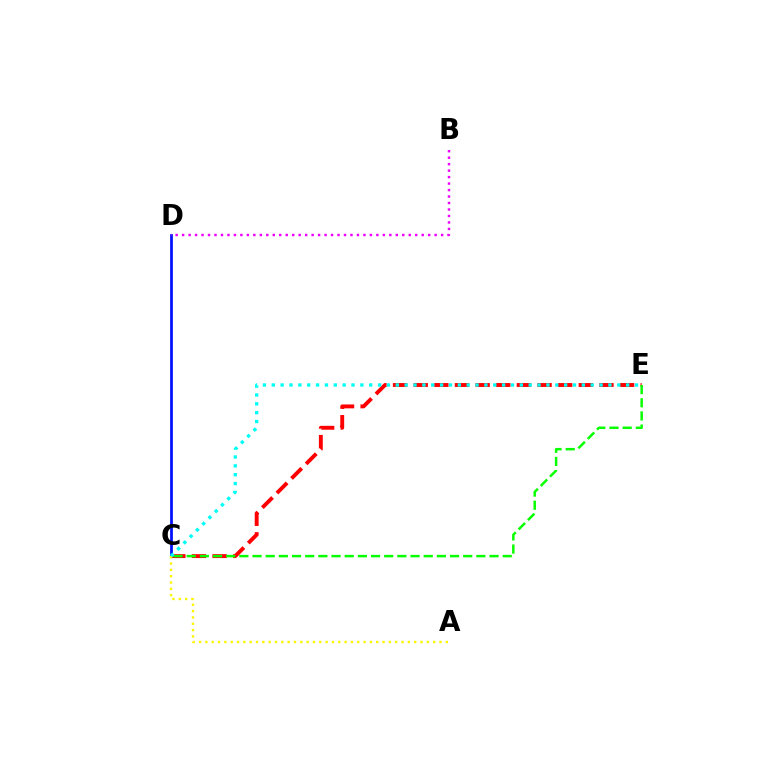{('C', 'D'): [{'color': '#0010ff', 'line_style': 'solid', 'thickness': 1.98}], ('C', 'E'): [{'color': '#ff0000', 'line_style': 'dashed', 'thickness': 2.8}, {'color': '#08ff00', 'line_style': 'dashed', 'thickness': 1.79}, {'color': '#00fff6', 'line_style': 'dotted', 'thickness': 2.41}], ('A', 'C'): [{'color': '#fcf500', 'line_style': 'dotted', 'thickness': 1.72}], ('B', 'D'): [{'color': '#ee00ff', 'line_style': 'dotted', 'thickness': 1.76}]}